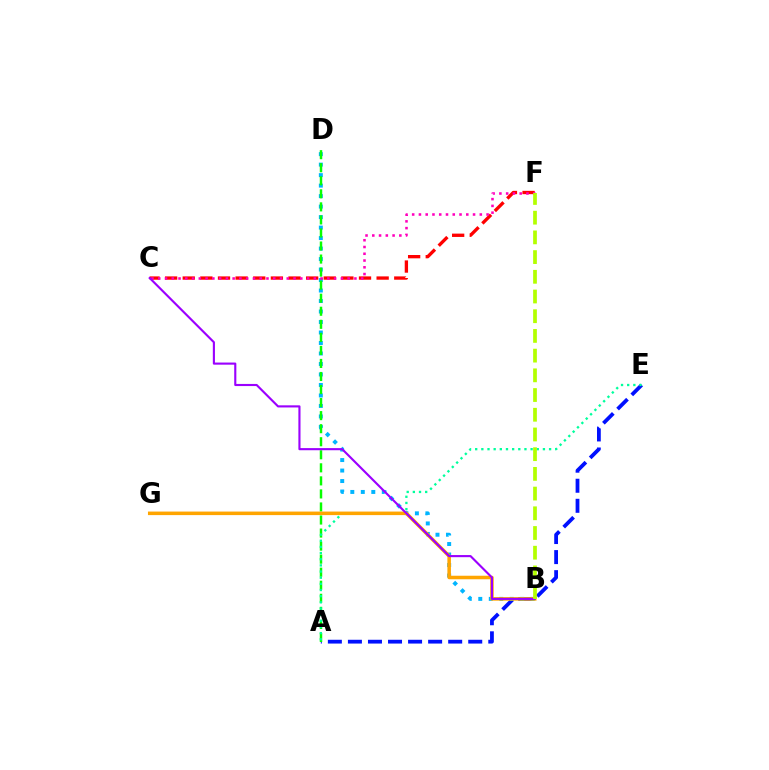{('A', 'E'): [{'color': '#0010ff', 'line_style': 'dashed', 'thickness': 2.72}, {'color': '#00ff9d', 'line_style': 'dotted', 'thickness': 1.67}], ('B', 'D'): [{'color': '#00b5ff', 'line_style': 'dotted', 'thickness': 2.85}], ('A', 'D'): [{'color': '#08ff00', 'line_style': 'dashed', 'thickness': 1.77}], ('C', 'F'): [{'color': '#ff0000', 'line_style': 'dashed', 'thickness': 2.39}, {'color': '#ff00bd', 'line_style': 'dotted', 'thickness': 1.84}], ('B', 'G'): [{'color': '#ffa500', 'line_style': 'solid', 'thickness': 2.54}], ('B', 'C'): [{'color': '#9b00ff', 'line_style': 'solid', 'thickness': 1.53}], ('B', 'F'): [{'color': '#b3ff00', 'line_style': 'dashed', 'thickness': 2.68}]}